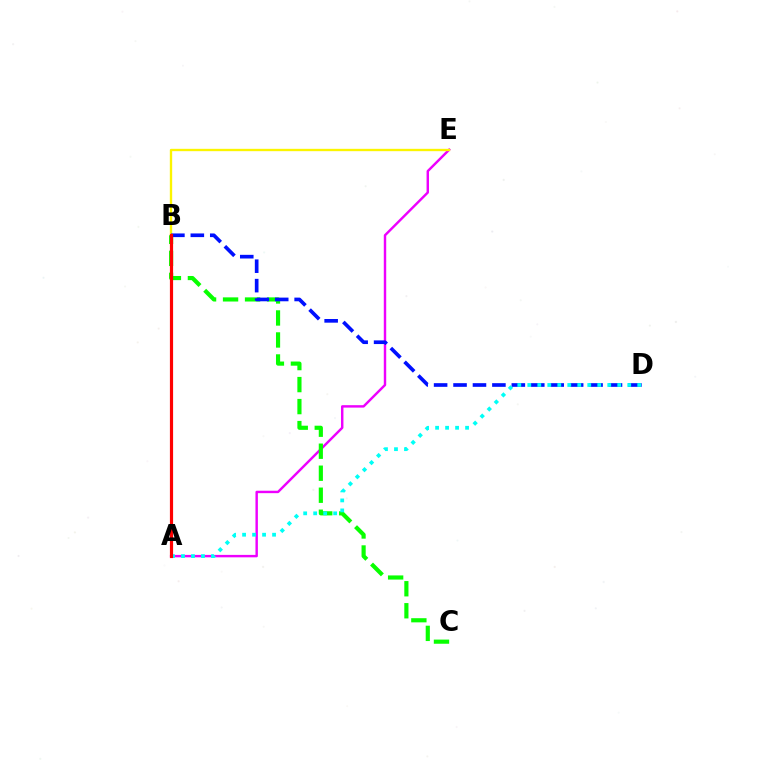{('A', 'E'): [{'color': '#ee00ff', 'line_style': 'solid', 'thickness': 1.75}], ('B', 'E'): [{'color': '#fcf500', 'line_style': 'solid', 'thickness': 1.69}], ('B', 'C'): [{'color': '#08ff00', 'line_style': 'dashed', 'thickness': 2.99}], ('B', 'D'): [{'color': '#0010ff', 'line_style': 'dashed', 'thickness': 2.64}], ('A', 'D'): [{'color': '#00fff6', 'line_style': 'dotted', 'thickness': 2.72}], ('A', 'B'): [{'color': '#ff0000', 'line_style': 'solid', 'thickness': 2.29}]}